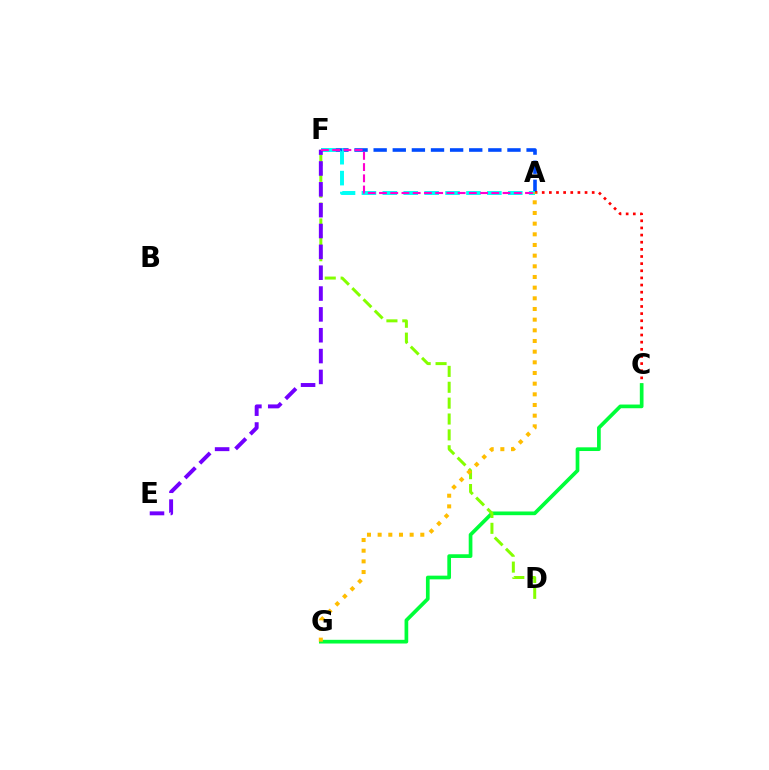{('A', 'F'): [{'color': '#004bff', 'line_style': 'dashed', 'thickness': 2.6}, {'color': '#00fff6', 'line_style': 'dashed', 'thickness': 2.84}, {'color': '#ff00cf', 'line_style': 'dashed', 'thickness': 1.53}], ('A', 'C'): [{'color': '#ff0000', 'line_style': 'dotted', 'thickness': 1.94}], ('C', 'G'): [{'color': '#00ff39', 'line_style': 'solid', 'thickness': 2.66}], ('D', 'F'): [{'color': '#84ff00', 'line_style': 'dashed', 'thickness': 2.16}], ('A', 'G'): [{'color': '#ffbd00', 'line_style': 'dotted', 'thickness': 2.9}], ('E', 'F'): [{'color': '#7200ff', 'line_style': 'dashed', 'thickness': 2.83}]}